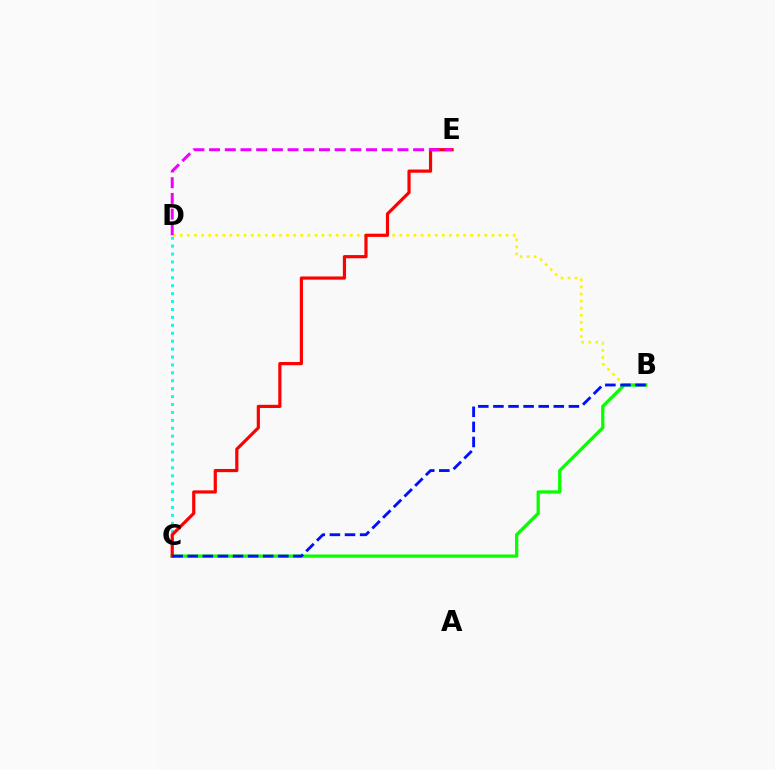{('B', 'D'): [{'color': '#fcf500', 'line_style': 'dotted', 'thickness': 1.92}], ('C', 'D'): [{'color': '#00fff6', 'line_style': 'dotted', 'thickness': 2.15}], ('B', 'C'): [{'color': '#08ff00', 'line_style': 'solid', 'thickness': 2.36}, {'color': '#0010ff', 'line_style': 'dashed', 'thickness': 2.05}], ('C', 'E'): [{'color': '#ff0000', 'line_style': 'solid', 'thickness': 2.29}], ('D', 'E'): [{'color': '#ee00ff', 'line_style': 'dashed', 'thickness': 2.13}]}